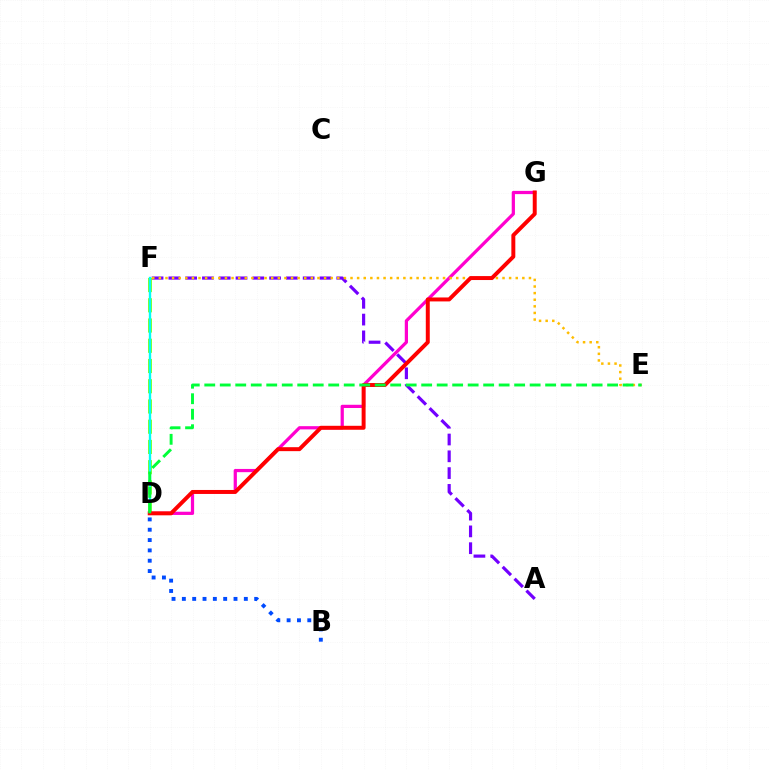{('A', 'F'): [{'color': '#7200ff', 'line_style': 'dashed', 'thickness': 2.28}], ('D', 'G'): [{'color': '#ff00cf', 'line_style': 'solid', 'thickness': 2.33}, {'color': '#ff0000', 'line_style': 'solid', 'thickness': 2.85}], ('E', 'F'): [{'color': '#ffbd00', 'line_style': 'dotted', 'thickness': 1.8}], ('B', 'D'): [{'color': '#004bff', 'line_style': 'dotted', 'thickness': 2.81}], ('D', 'F'): [{'color': '#84ff00', 'line_style': 'dashed', 'thickness': 2.75}, {'color': '#00fff6', 'line_style': 'solid', 'thickness': 1.71}], ('D', 'E'): [{'color': '#00ff39', 'line_style': 'dashed', 'thickness': 2.1}]}